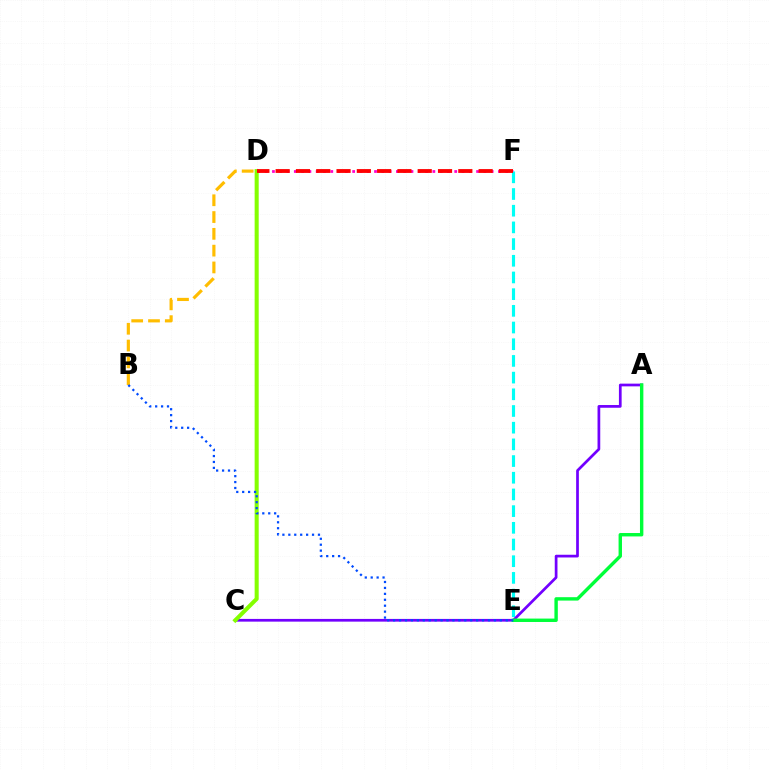{('D', 'F'): [{'color': '#ff00cf', 'line_style': 'dotted', 'thickness': 1.98}, {'color': '#ff0000', 'line_style': 'dashed', 'thickness': 2.76}], ('A', 'C'): [{'color': '#7200ff', 'line_style': 'solid', 'thickness': 1.96}], ('C', 'D'): [{'color': '#84ff00', 'line_style': 'solid', 'thickness': 2.92}], ('A', 'E'): [{'color': '#00ff39', 'line_style': 'solid', 'thickness': 2.45}], ('B', 'D'): [{'color': '#ffbd00', 'line_style': 'dashed', 'thickness': 2.28}], ('B', 'E'): [{'color': '#004bff', 'line_style': 'dotted', 'thickness': 1.61}], ('E', 'F'): [{'color': '#00fff6', 'line_style': 'dashed', 'thickness': 2.27}]}